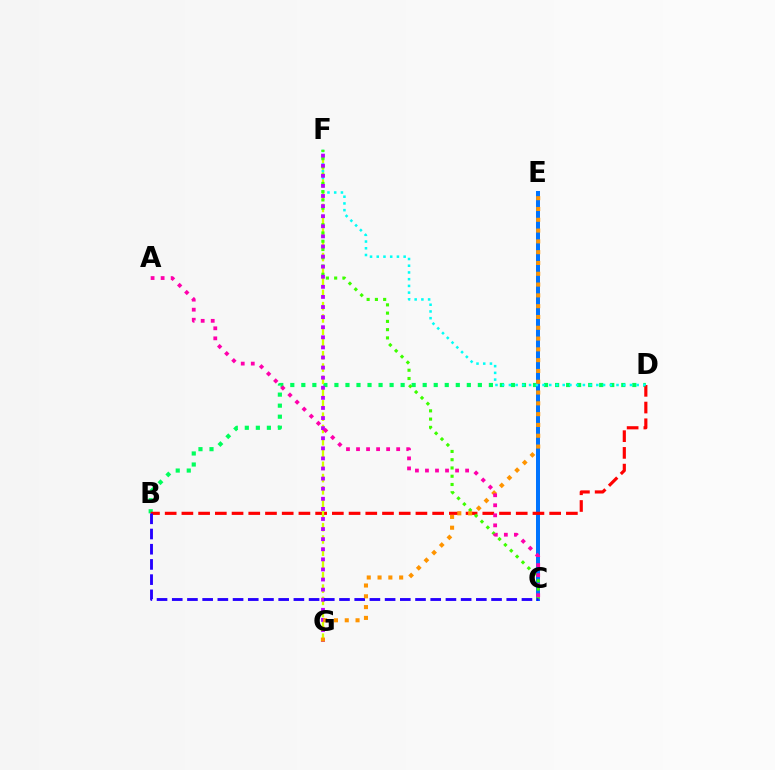{('B', 'D'): [{'color': '#00ff5c', 'line_style': 'dotted', 'thickness': 3.0}, {'color': '#ff0000', 'line_style': 'dashed', 'thickness': 2.27}], ('C', 'E'): [{'color': '#0074ff', 'line_style': 'solid', 'thickness': 2.88}], ('F', 'G'): [{'color': '#d1ff00', 'line_style': 'dashed', 'thickness': 1.67}, {'color': '#b900ff', 'line_style': 'dotted', 'thickness': 2.74}], ('D', 'F'): [{'color': '#00fff6', 'line_style': 'dotted', 'thickness': 1.83}], ('C', 'F'): [{'color': '#3dff00', 'line_style': 'dotted', 'thickness': 2.24}], ('B', 'C'): [{'color': '#2500ff', 'line_style': 'dashed', 'thickness': 2.07}], ('E', 'G'): [{'color': '#ff9400', 'line_style': 'dotted', 'thickness': 2.93}], ('A', 'C'): [{'color': '#ff00ac', 'line_style': 'dotted', 'thickness': 2.73}]}